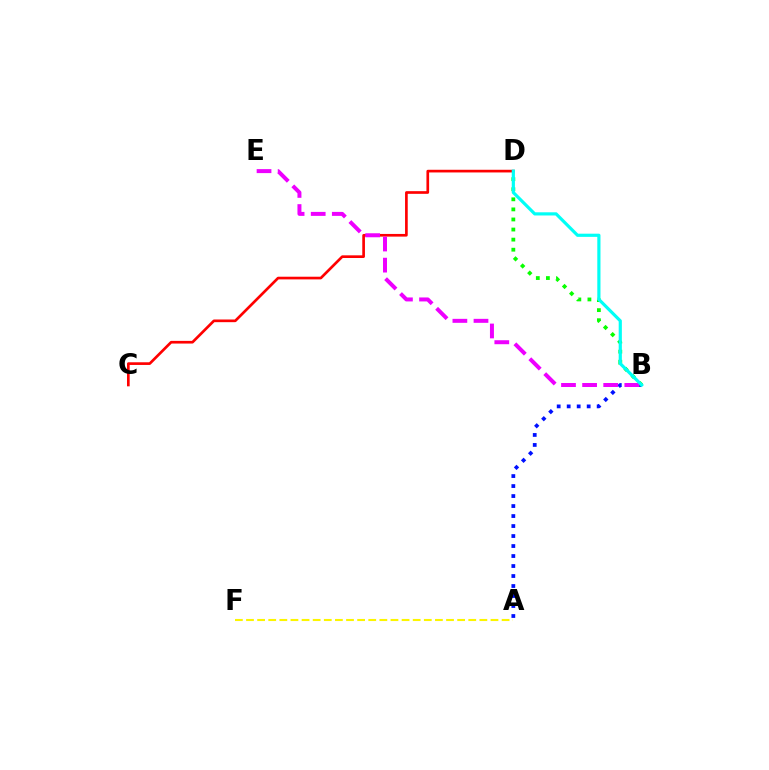{('A', 'F'): [{'color': '#fcf500', 'line_style': 'dashed', 'thickness': 1.51}], ('C', 'D'): [{'color': '#ff0000', 'line_style': 'solid', 'thickness': 1.92}], ('A', 'B'): [{'color': '#0010ff', 'line_style': 'dotted', 'thickness': 2.72}], ('B', 'D'): [{'color': '#08ff00', 'line_style': 'dotted', 'thickness': 2.74}, {'color': '#00fff6', 'line_style': 'solid', 'thickness': 2.29}], ('B', 'E'): [{'color': '#ee00ff', 'line_style': 'dashed', 'thickness': 2.87}]}